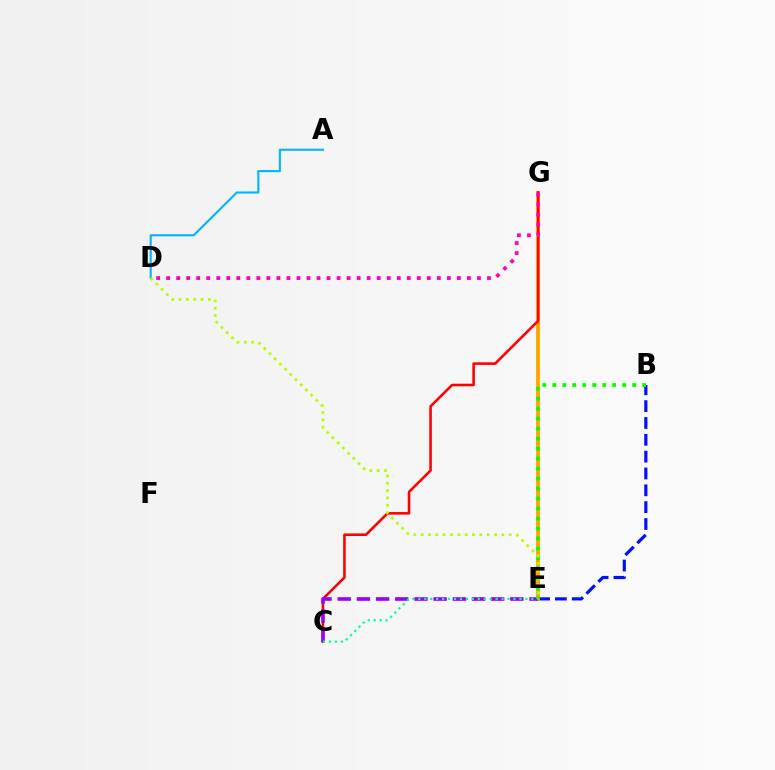{('B', 'E'): [{'color': '#0010ff', 'line_style': 'dashed', 'thickness': 2.29}, {'color': '#08ff00', 'line_style': 'dotted', 'thickness': 2.71}], ('E', 'G'): [{'color': '#ffa500', 'line_style': 'solid', 'thickness': 2.77}], ('A', 'D'): [{'color': '#00b5ff', 'line_style': 'solid', 'thickness': 1.51}], ('C', 'G'): [{'color': '#ff0000', 'line_style': 'solid', 'thickness': 1.85}], ('C', 'E'): [{'color': '#9b00ff', 'line_style': 'dashed', 'thickness': 2.61}, {'color': '#00ff9d', 'line_style': 'dotted', 'thickness': 1.62}], ('D', 'E'): [{'color': '#b3ff00', 'line_style': 'dotted', 'thickness': 2.0}], ('D', 'G'): [{'color': '#ff00bd', 'line_style': 'dotted', 'thickness': 2.72}]}